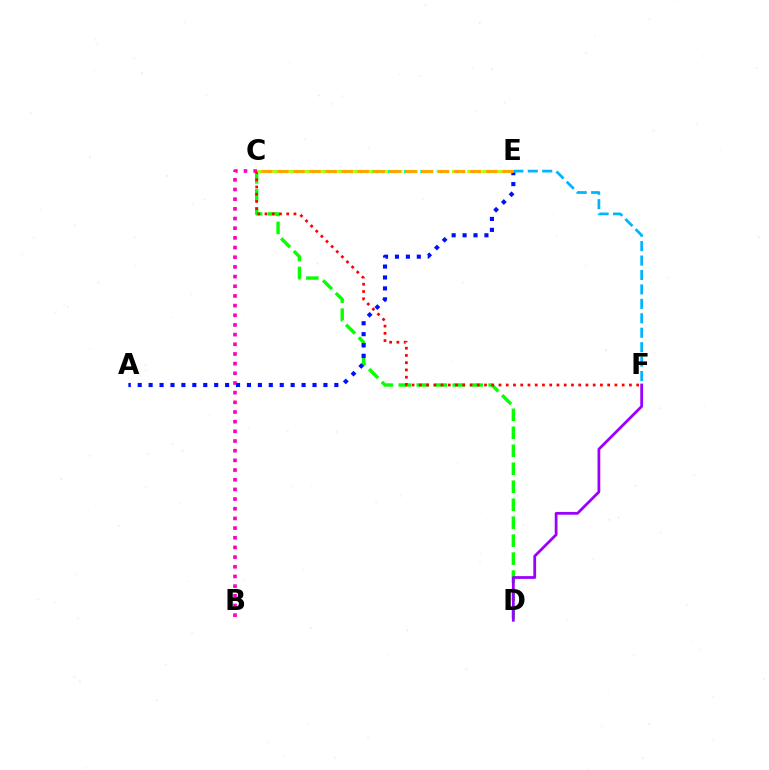{('C', 'D'): [{'color': '#08ff00', 'line_style': 'dashed', 'thickness': 2.44}], ('B', 'C'): [{'color': '#ff00bd', 'line_style': 'dotted', 'thickness': 2.63}], ('D', 'F'): [{'color': '#9b00ff', 'line_style': 'solid', 'thickness': 2.0}], ('C', 'E'): [{'color': '#00ff9d', 'line_style': 'dashed', 'thickness': 2.22}, {'color': '#b3ff00', 'line_style': 'dashed', 'thickness': 2.03}, {'color': '#ffa500', 'line_style': 'dashed', 'thickness': 2.18}], ('C', 'F'): [{'color': '#ff0000', 'line_style': 'dotted', 'thickness': 1.97}], ('A', 'E'): [{'color': '#0010ff', 'line_style': 'dotted', 'thickness': 2.97}], ('E', 'F'): [{'color': '#00b5ff', 'line_style': 'dashed', 'thickness': 1.96}]}